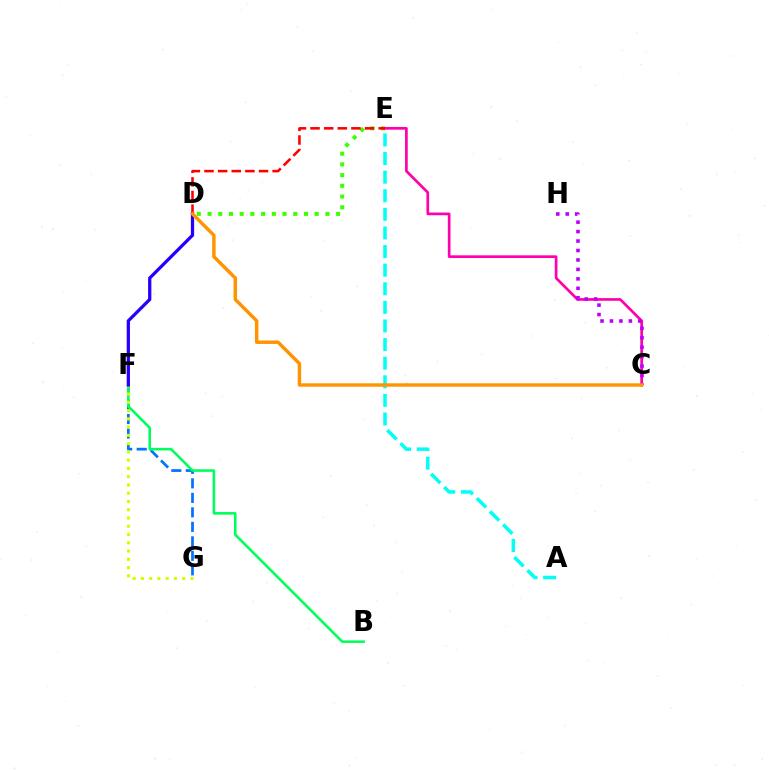{('D', 'E'): [{'color': '#3dff00', 'line_style': 'dotted', 'thickness': 2.91}, {'color': '#ff0000', 'line_style': 'dashed', 'thickness': 1.85}], ('A', 'E'): [{'color': '#00fff6', 'line_style': 'dashed', 'thickness': 2.53}], ('C', 'E'): [{'color': '#ff00ac', 'line_style': 'solid', 'thickness': 1.94}], ('F', 'G'): [{'color': '#0074ff', 'line_style': 'dashed', 'thickness': 1.97}, {'color': '#d1ff00', 'line_style': 'dotted', 'thickness': 2.24}], ('B', 'F'): [{'color': '#00ff5c', 'line_style': 'solid', 'thickness': 1.86}], ('C', 'H'): [{'color': '#b900ff', 'line_style': 'dotted', 'thickness': 2.57}], ('D', 'F'): [{'color': '#2500ff', 'line_style': 'solid', 'thickness': 2.34}], ('C', 'D'): [{'color': '#ff9400', 'line_style': 'solid', 'thickness': 2.47}]}